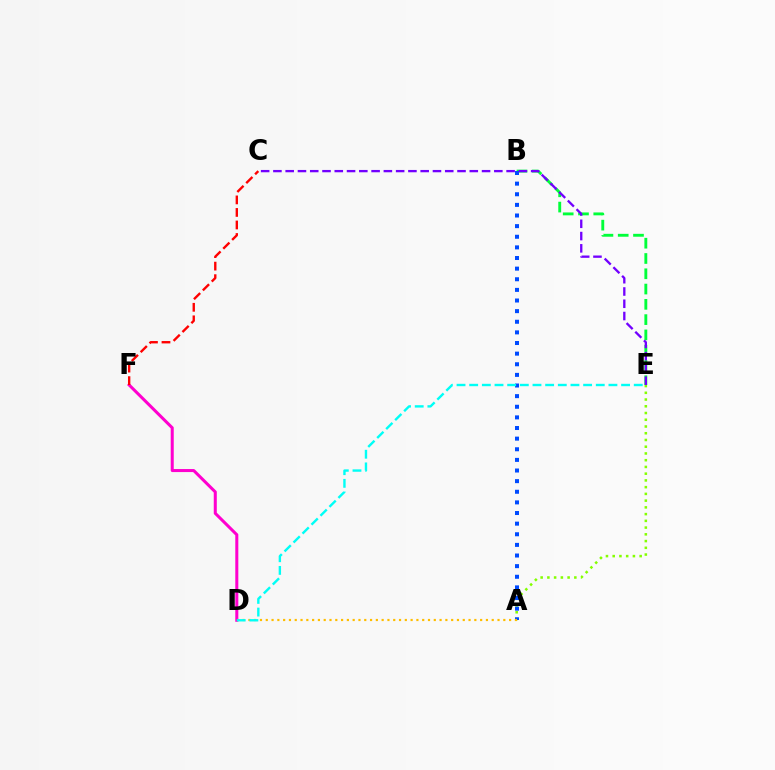{('A', 'E'): [{'color': '#84ff00', 'line_style': 'dotted', 'thickness': 1.83}], ('B', 'E'): [{'color': '#00ff39', 'line_style': 'dashed', 'thickness': 2.08}], ('A', 'B'): [{'color': '#004bff', 'line_style': 'dotted', 'thickness': 2.89}], ('D', 'F'): [{'color': '#ff00cf', 'line_style': 'solid', 'thickness': 2.18}], ('A', 'D'): [{'color': '#ffbd00', 'line_style': 'dotted', 'thickness': 1.57}], ('C', 'E'): [{'color': '#7200ff', 'line_style': 'dashed', 'thickness': 1.67}], ('D', 'E'): [{'color': '#00fff6', 'line_style': 'dashed', 'thickness': 1.72}], ('C', 'F'): [{'color': '#ff0000', 'line_style': 'dashed', 'thickness': 1.7}]}